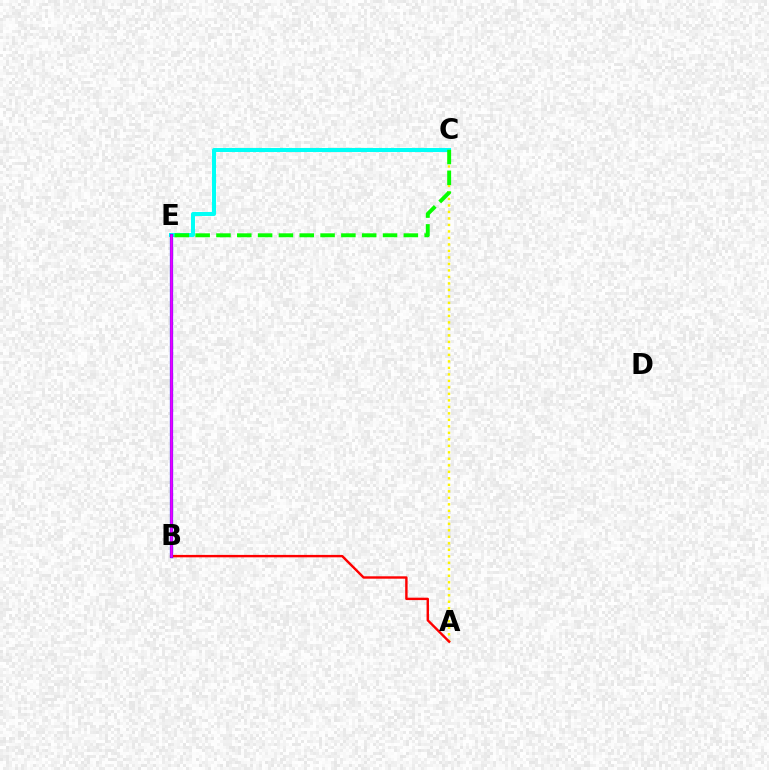{('A', 'C'): [{'color': '#fcf500', 'line_style': 'dotted', 'thickness': 1.77}], ('C', 'E'): [{'color': '#00fff6', 'line_style': 'solid', 'thickness': 2.91}, {'color': '#08ff00', 'line_style': 'dashed', 'thickness': 2.83}], ('A', 'B'): [{'color': '#ff0000', 'line_style': 'solid', 'thickness': 1.73}], ('B', 'E'): [{'color': '#0010ff', 'line_style': 'solid', 'thickness': 2.31}, {'color': '#ee00ff', 'line_style': 'solid', 'thickness': 1.86}]}